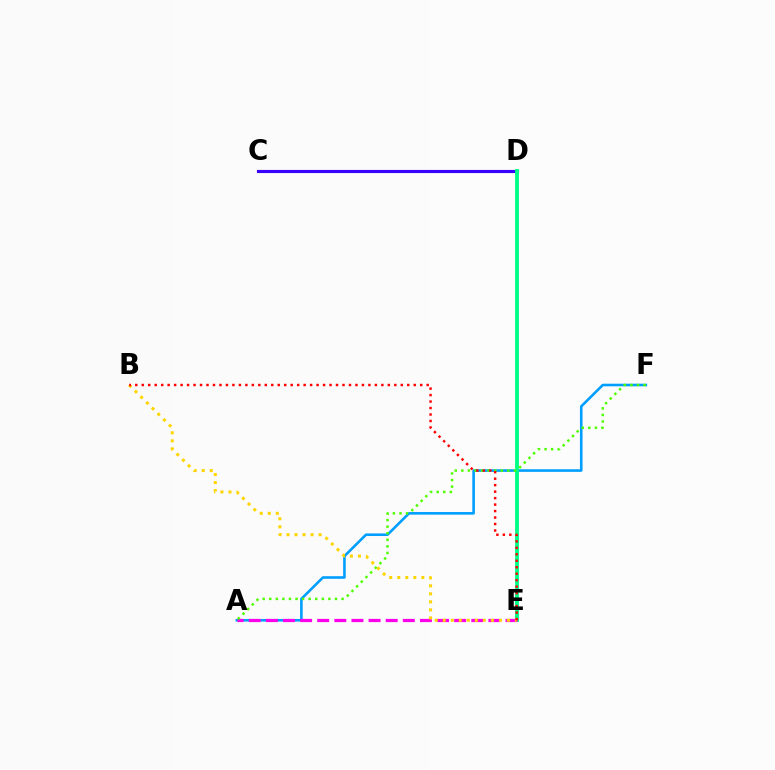{('A', 'F'): [{'color': '#009eff', 'line_style': 'solid', 'thickness': 1.87}, {'color': '#4fff00', 'line_style': 'dotted', 'thickness': 1.79}], ('C', 'D'): [{'color': '#3700ff', 'line_style': 'solid', 'thickness': 2.25}], ('D', 'E'): [{'color': '#00ff86', 'line_style': 'solid', 'thickness': 2.79}], ('A', 'E'): [{'color': '#ff00ed', 'line_style': 'dashed', 'thickness': 2.33}], ('B', 'E'): [{'color': '#ffd500', 'line_style': 'dotted', 'thickness': 2.18}, {'color': '#ff0000', 'line_style': 'dotted', 'thickness': 1.76}]}